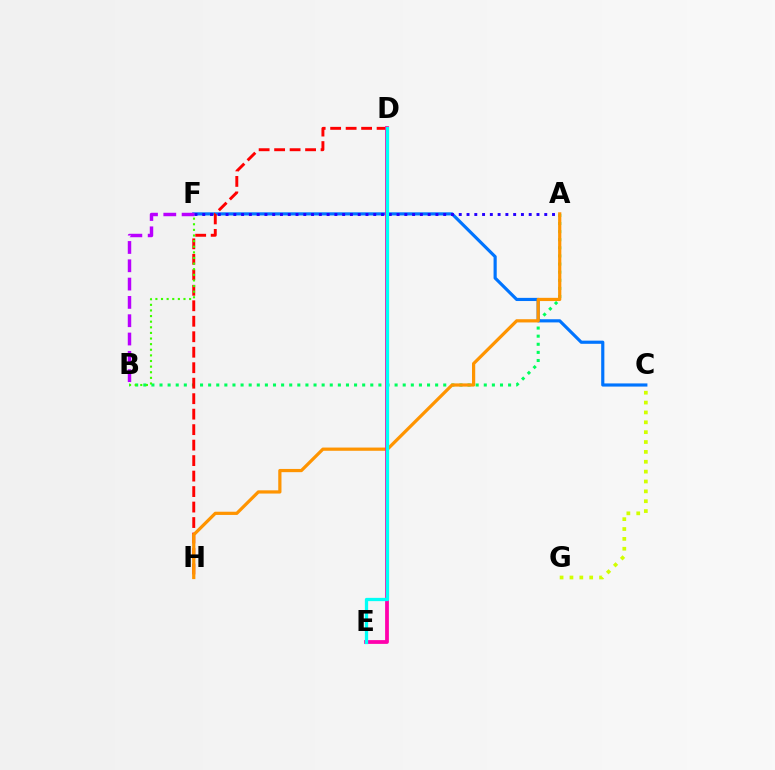{('A', 'B'): [{'color': '#00ff5c', 'line_style': 'dotted', 'thickness': 2.2}], ('C', 'F'): [{'color': '#0074ff', 'line_style': 'solid', 'thickness': 2.28}], ('C', 'G'): [{'color': '#d1ff00', 'line_style': 'dotted', 'thickness': 2.68}], ('D', 'H'): [{'color': '#ff0000', 'line_style': 'dashed', 'thickness': 2.1}], ('B', 'F'): [{'color': '#3dff00', 'line_style': 'dotted', 'thickness': 1.53}, {'color': '#b900ff', 'line_style': 'dashed', 'thickness': 2.49}], ('A', 'F'): [{'color': '#2500ff', 'line_style': 'dotted', 'thickness': 2.11}], ('A', 'H'): [{'color': '#ff9400', 'line_style': 'solid', 'thickness': 2.32}], ('D', 'E'): [{'color': '#ff00ac', 'line_style': 'solid', 'thickness': 2.71}, {'color': '#00fff6', 'line_style': 'solid', 'thickness': 2.36}]}